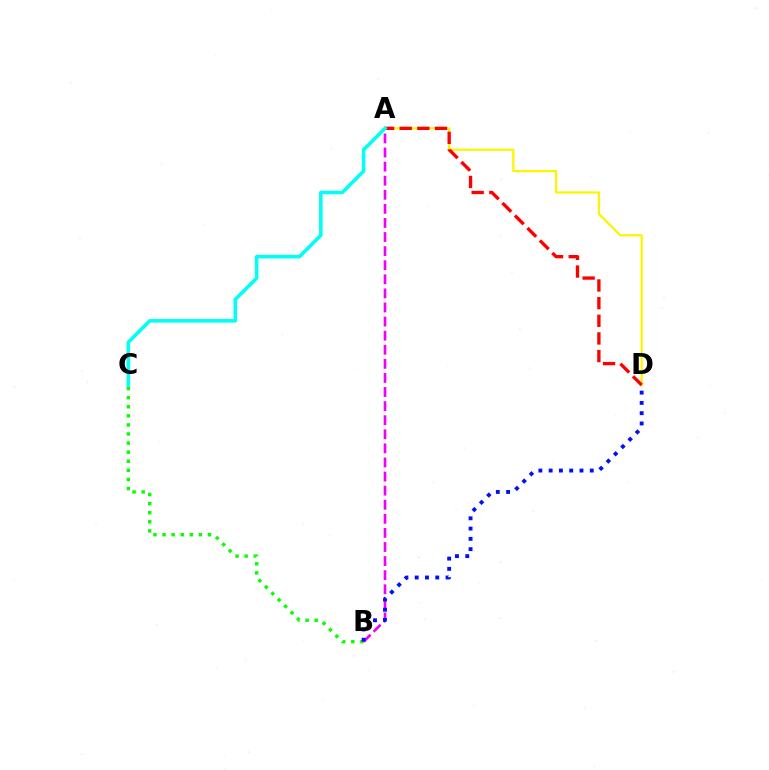{('B', 'C'): [{'color': '#08ff00', 'line_style': 'dotted', 'thickness': 2.47}], ('A', 'B'): [{'color': '#ee00ff', 'line_style': 'dashed', 'thickness': 1.91}], ('A', 'D'): [{'color': '#fcf500', 'line_style': 'solid', 'thickness': 1.62}, {'color': '#ff0000', 'line_style': 'dashed', 'thickness': 2.4}], ('B', 'D'): [{'color': '#0010ff', 'line_style': 'dotted', 'thickness': 2.79}], ('A', 'C'): [{'color': '#00fff6', 'line_style': 'solid', 'thickness': 2.58}]}